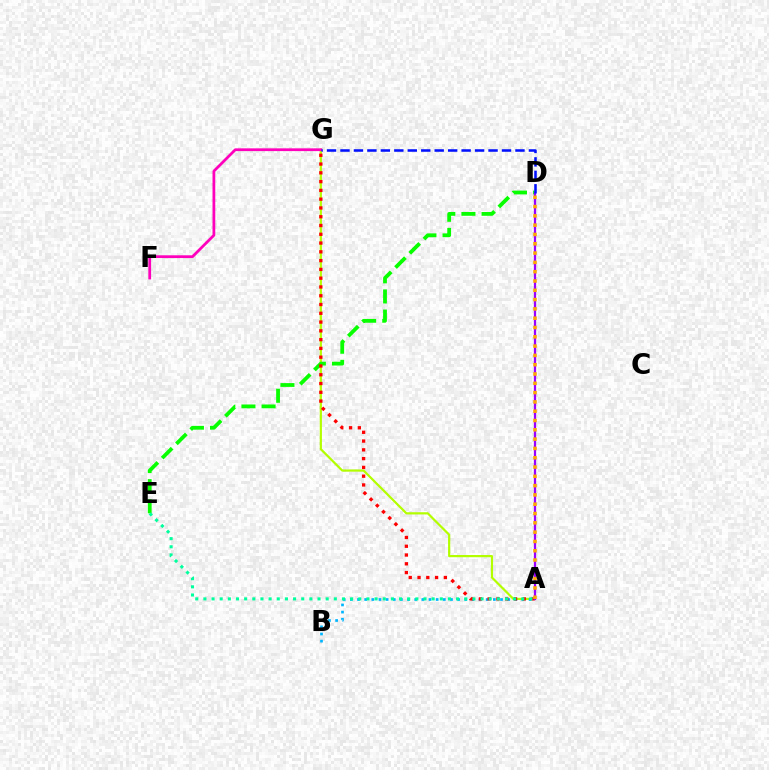{('A', 'G'): [{'color': '#b3ff00', 'line_style': 'solid', 'thickness': 1.59}, {'color': '#ff0000', 'line_style': 'dotted', 'thickness': 2.39}], ('A', 'B'): [{'color': '#00b5ff', 'line_style': 'dotted', 'thickness': 1.94}], ('D', 'E'): [{'color': '#08ff00', 'line_style': 'dashed', 'thickness': 2.73}], ('A', 'E'): [{'color': '#00ff9d', 'line_style': 'dotted', 'thickness': 2.21}], ('A', 'D'): [{'color': '#9b00ff', 'line_style': 'solid', 'thickness': 1.63}, {'color': '#ffa500', 'line_style': 'dotted', 'thickness': 2.53}], ('F', 'G'): [{'color': '#ff00bd', 'line_style': 'solid', 'thickness': 1.99}], ('D', 'G'): [{'color': '#0010ff', 'line_style': 'dashed', 'thickness': 1.83}]}